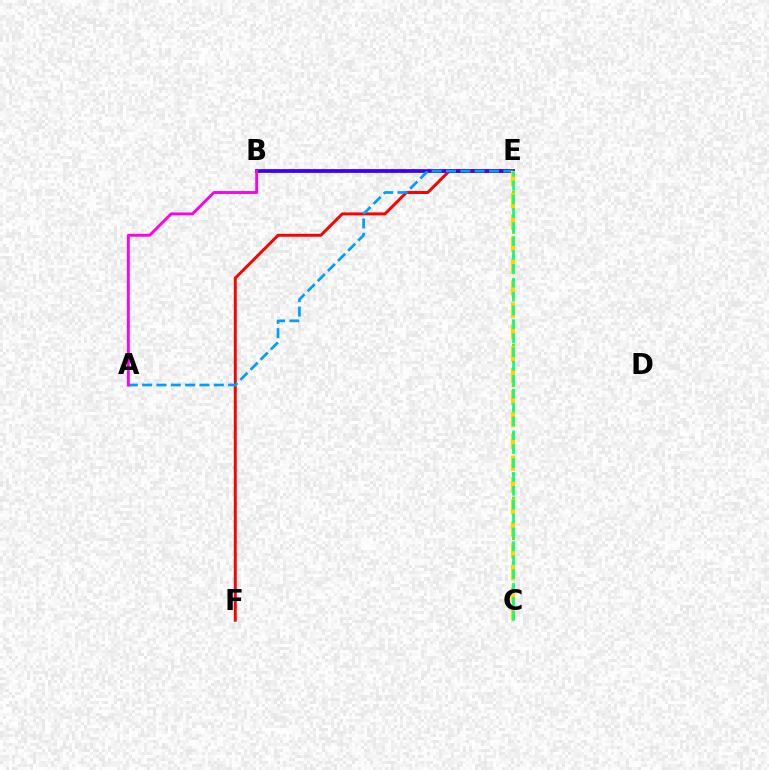{('E', 'F'): [{'color': '#ff0000', 'line_style': 'solid', 'thickness': 2.13}], ('B', 'E'): [{'color': '#3700ff', 'line_style': 'solid', 'thickness': 2.7}], ('A', 'E'): [{'color': '#009eff', 'line_style': 'dashed', 'thickness': 1.95}], ('C', 'E'): [{'color': '#4fff00', 'line_style': 'dotted', 'thickness': 2.19}, {'color': '#ffd500', 'line_style': 'dashed', 'thickness': 2.97}, {'color': '#00ff86', 'line_style': 'dashed', 'thickness': 1.88}], ('A', 'B'): [{'color': '#ff00ed', 'line_style': 'solid', 'thickness': 2.07}]}